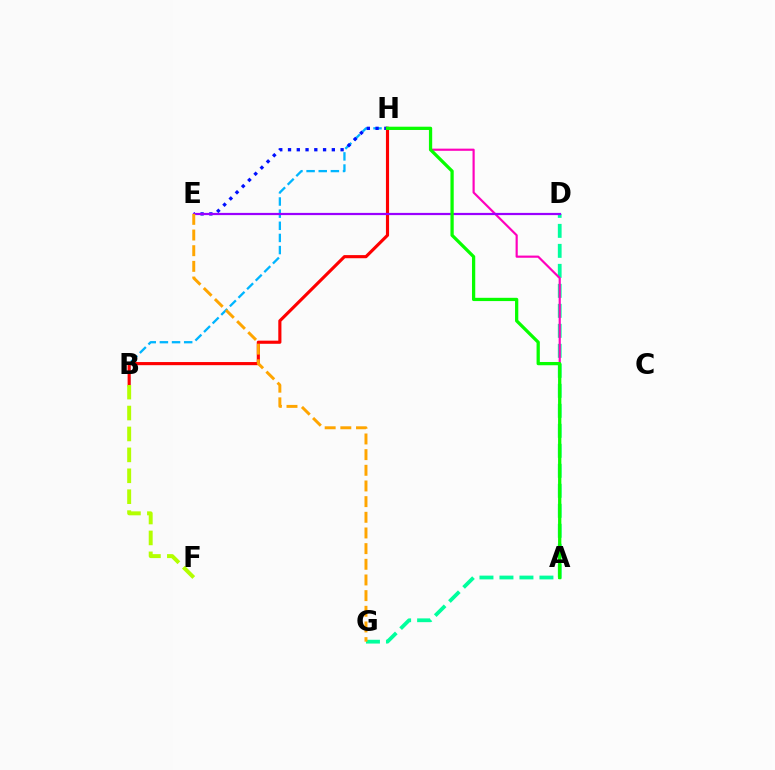{('D', 'G'): [{'color': '#00ff9d', 'line_style': 'dashed', 'thickness': 2.72}], ('A', 'H'): [{'color': '#ff00bd', 'line_style': 'solid', 'thickness': 1.57}, {'color': '#08ff00', 'line_style': 'solid', 'thickness': 2.35}], ('B', 'H'): [{'color': '#00b5ff', 'line_style': 'dashed', 'thickness': 1.65}, {'color': '#ff0000', 'line_style': 'solid', 'thickness': 2.25}], ('E', 'H'): [{'color': '#0010ff', 'line_style': 'dotted', 'thickness': 2.38}], ('D', 'E'): [{'color': '#9b00ff', 'line_style': 'solid', 'thickness': 1.59}], ('E', 'G'): [{'color': '#ffa500', 'line_style': 'dashed', 'thickness': 2.13}], ('B', 'F'): [{'color': '#b3ff00', 'line_style': 'dashed', 'thickness': 2.84}]}